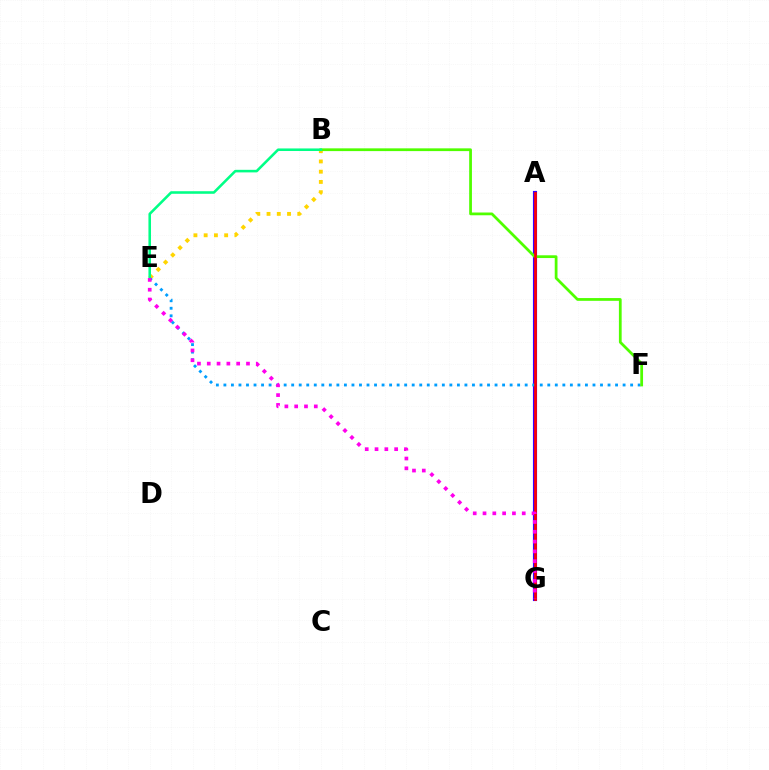{('B', 'E'): [{'color': '#ffd500', 'line_style': 'dotted', 'thickness': 2.78}, {'color': '#00ff86', 'line_style': 'solid', 'thickness': 1.85}], ('A', 'G'): [{'color': '#3700ff', 'line_style': 'solid', 'thickness': 2.98}, {'color': '#ff0000', 'line_style': 'solid', 'thickness': 1.95}], ('E', 'F'): [{'color': '#009eff', 'line_style': 'dotted', 'thickness': 2.05}], ('B', 'F'): [{'color': '#4fff00', 'line_style': 'solid', 'thickness': 1.99}], ('E', 'G'): [{'color': '#ff00ed', 'line_style': 'dotted', 'thickness': 2.66}]}